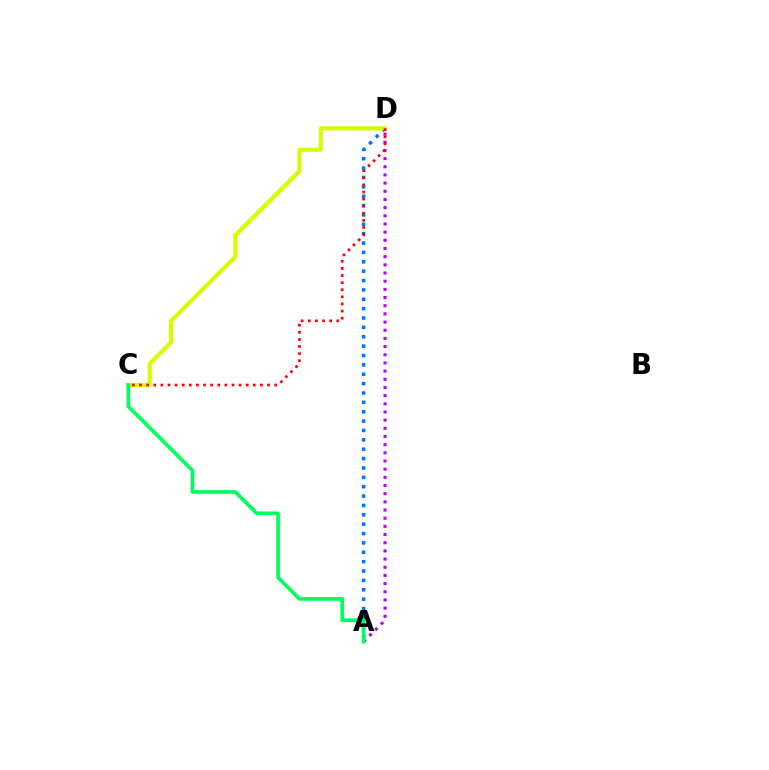{('A', 'D'): [{'color': '#0074ff', 'line_style': 'dotted', 'thickness': 2.55}, {'color': '#b900ff', 'line_style': 'dotted', 'thickness': 2.22}], ('C', 'D'): [{'color': '#d1ff00', 'line_style': 'solid', 'thickness': 2.99}, {'color': '#ff0000', 'line_style': 'dotted', 'thickness': 1.93}], ('A', 'C'): [{'color': '#00ff5c', 'line_style': 'solid', 'thickness': 2.64}]}